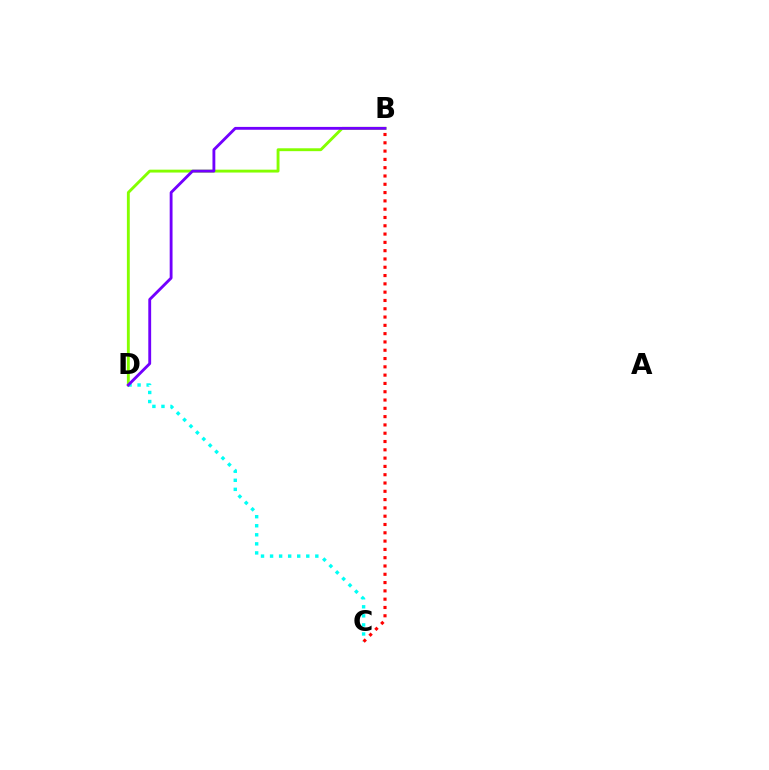{('B', 'D'): [{'color': '#84ff00', 'line_style': 'solid', 'thickness': 2.07}, {'color': '#7200ff', 'line_style': 'solid', 'thickness': 2.05}], ('C', 'D'): [{'color': '#00fff6', 'line_style': 'dotted', 'thickness': 2.46}], ('B', 'C'): [{'color': '#ff0000', 'line_style': 'dotted', 'thickness': 2.25}]}